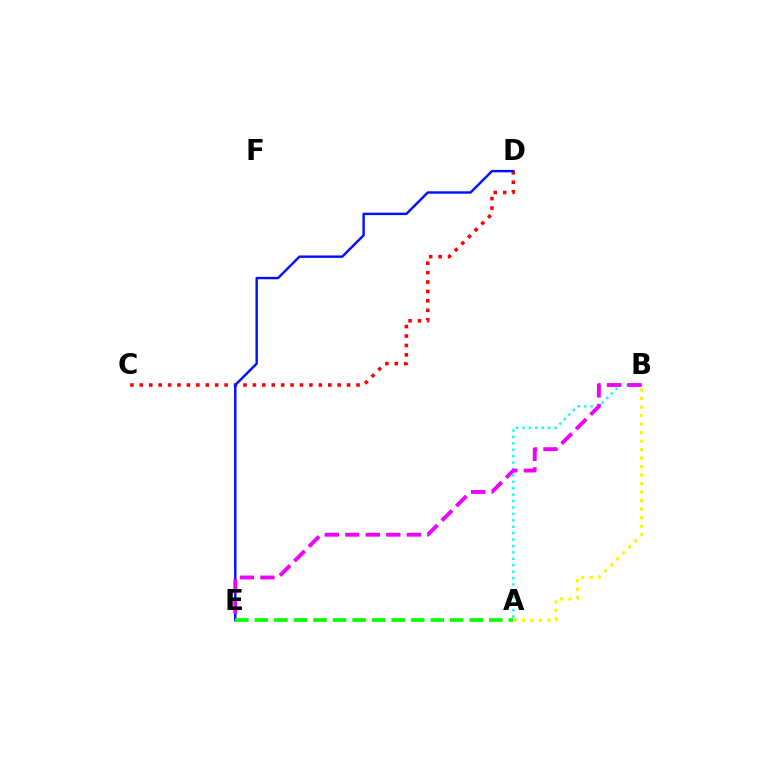{('C', 'D'): [{'color': '#ff0000', 'line_style': 'dotted', 'thickness': 2.56}], ('A', 'B'): [{'color': '#00fff6', 'line_style': 'dotted', 'thickness': 1.74}, {'color': '#fcf500', 'line_style': 'dotted', 'thickness': 2.31}], ('D', 'E'): [{'color': '#0010ff', 'line_style': 'solid', 'thickness': 1.74}], ('B', 'E'): [{'color': '#ee00ff', 'line_style': 'dashed', 'thickness': 2.79}], ('A', 'E'): [{'color': '#08ff00', 'line_style': 'dashed', 'thickness': 2.65}]}